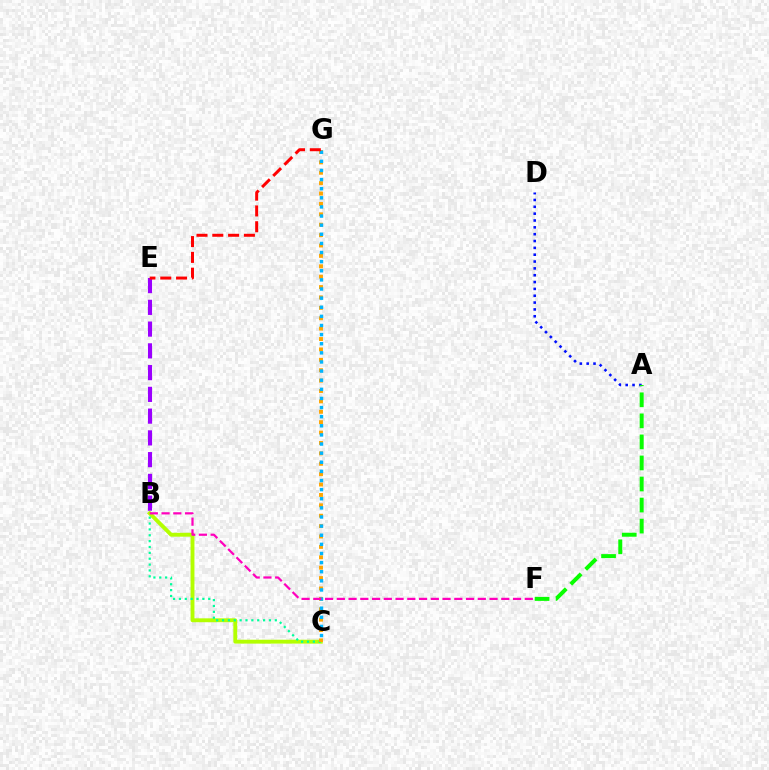{('B', 'C'): [{'color': '#b3ff00', 'line_style': 'solid', 'thickness': 2.8}, {'color': '#00ff9d', 'line_style': 'dotted', 'thickness': 1.59}], ('B', 'E'): [{'color': '#9b00ff', 'line_style': 'dashed', 'thickness': 2.96}], ('C', 'G'): [{'color': '#ffa500', 'line_style': 'dotted', 'thickness': 2.82}, {'color': '#00b5ff', 'line_style': 'dotted', 'thickness': 2.48}], ('A', 'D'): [{'color': '#0010ff', 'line_style': 'dotted', 'thickness': 1.86}], ('E', 'G'): [{'color': '#ff0000', 'line_style': 'dashed', 'thickness': 2.15}], ('A', 'F'): [{'color': '#08ff00', 'line_style': 'dashed', 'thickness': 2.86}], ('B', 'F'): [{'color': '#ff00bd', 'line_style': 'dashed', 'thickness': 1.6}]}